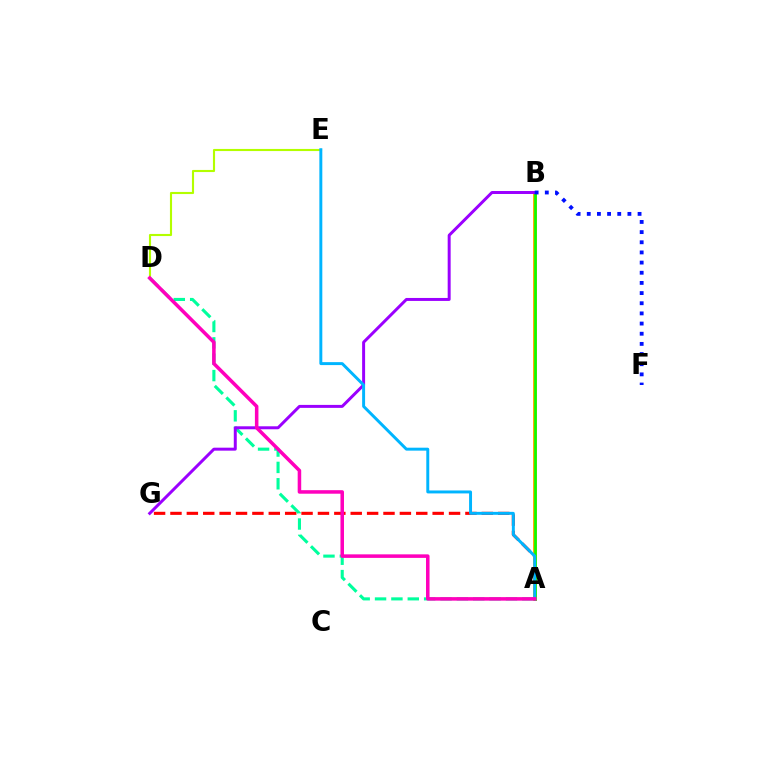{('A', 'G'): [{'color': '#ff0000', 'line_style': 'dashed', 'thickness': 2.23}], ('A', 'D'): [{'color': '#00ff9d', 'line_style': 'dashed', 'thickness': 2.22}, {'color': '#ff00bd', 'line_style': 'solid', 'thickness': 2.54}], ('D', 'E'): [{'color': '#b3ff00', 'line_style': 'solid', 'thickness': 1.53}], ('A', 'B'): [{'color': '#ffa500', 'line_style': 'solid', 'thickness': 2.8}, {'color': '#08ff00', 'line_style': 'solid', 'thickness': 1.91}], ('B', 'G'): [{'color': '#9b00ff', 'line_style': 'solid', 'thickness': 2.14}], ('A', 'E'): [{'color': '#00b5ff', 'line_style': 'solid', 'thickness': 2.12}], ('B', 'F'): [{'color': '#0010ff', 'line_style': 'dotted', 'thickness': 2.76}]}